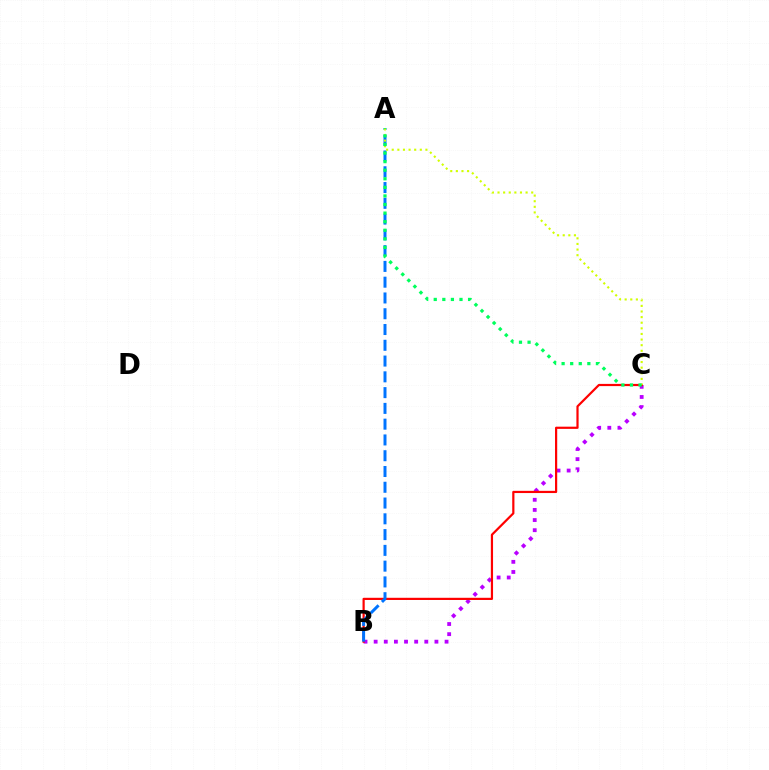{('B', 'C'): [{'color': '#b900ff', 'line_style': 'dotted', 'thickness': 2.75}, {'color': '#ff0000', 'line_style': 'solid', 'thickness': 1.59}], ('A', 'B'): [{'color': '#0074ff', 'line_style': 'dashed', 'thickness': 2.14}], ('A', 'C'): [{'color': '#d1ff00', 'line_style': 'dotted', 'thickness': 1.53}, {'color': '#00ff5c', 'line_style': 'dotted', 'thickness': 2.33}]}